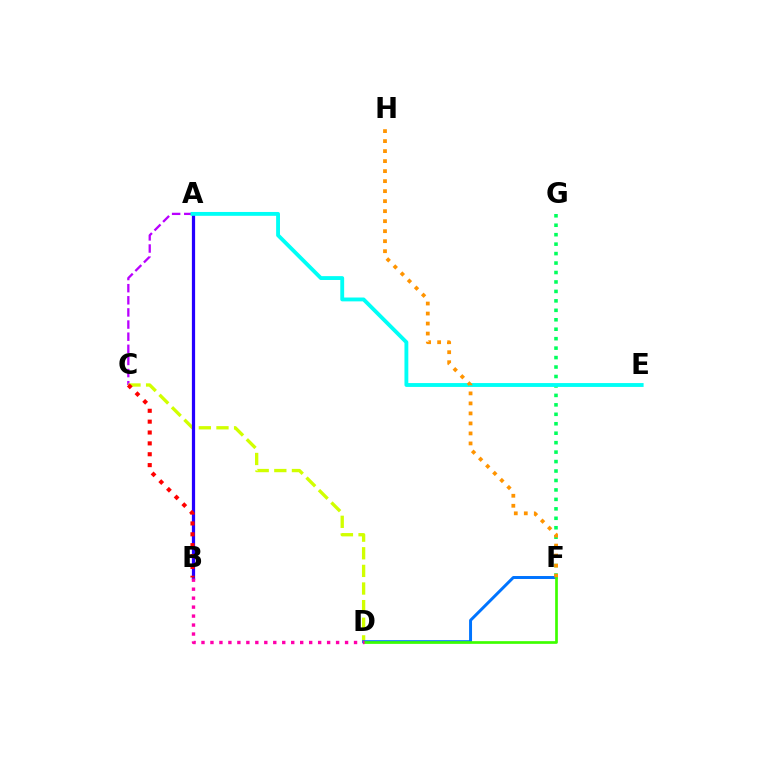{('F', 'G'): [{'color': '#00ff5c', 'line_style': 'dotted', 'thickness': 2.57}], ('A', 'C'): [{'color': '#b900ff', 'line_style': 'dashed', 'thickness': 1.65}], ('C', 'D'): [{'color': '#d1ff00', 'line_style': 'dashed', 'thickness': 2.39}], ('A', 'B'): [{'color': '#2500ff', 'line_style': 'solid', 'thickness': 2.32}], ('D', 'F'): [{'color': '#0074ff', 'line_style': 'solid', 'thickness': 2.13}, {'color': '#3dff00', 'line_style': 'solid', 'thickness': 1.94}], ('A', 'E'): [{'color': '#00fff6', 'line_style': 'solid', 'thickness': 2.78}], ('B', 'C'): [{'color': '#ff0000', 'line_style': 'dotted', 'thickness': 2.95}], ('F', 'H'): [{'color': '#ff9400', 'line_style': 'dotted', 'thickness': 2.72}], ('B', 'D'): [{'color': '#ff00ac', 'line_style': 'dotted', 'thickness': 2.44}]}